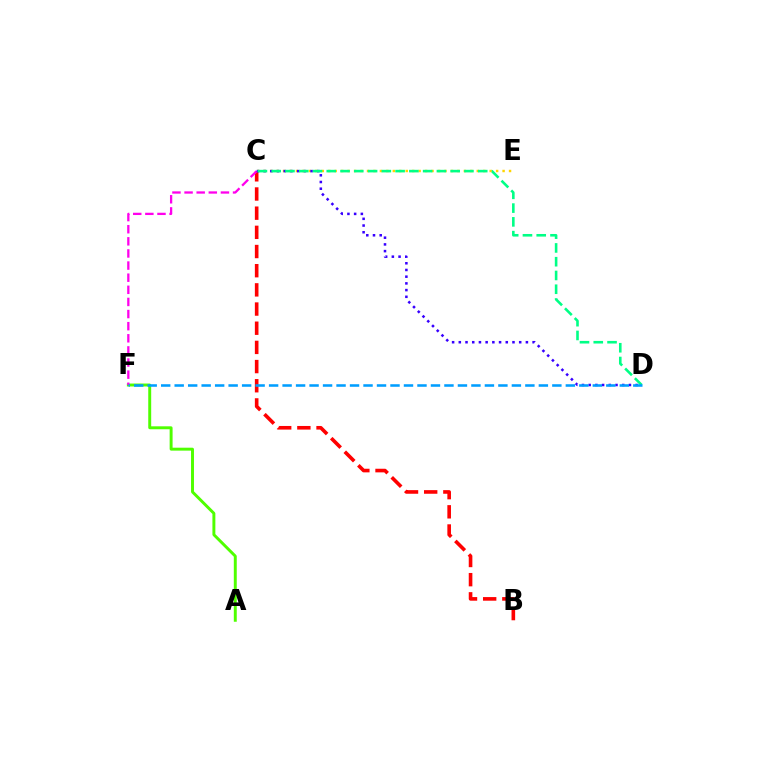{('A', 'F'): [{'color': '#4fff00', 'line_style': 'solid', 'thickness': 2.12}], ('C', 'E'): [{'color': '#ffd500', 'line_style': 'dotted', 'thickness': 1.75}], ('B', 'C'): [{'color': '#ff0000', 'line_style': 'dashed', 'thickness': 2.6}], ('C', 'F'): [{'color': '#ff00ed', 'line_style': 'dashed', 'thickness': 1.65}], ('C', 'D'): [{'color': '#3700ff', 'line_style': 'dotted', 'thickness': 1.82}, {'color': '#00ff86', 'line_style': 'dashed', 'thickness': 1.87}], ('D', 'F'): [{'color': '#009eff', 'line_style': 'dashed', 'thickness': 1.83}]}